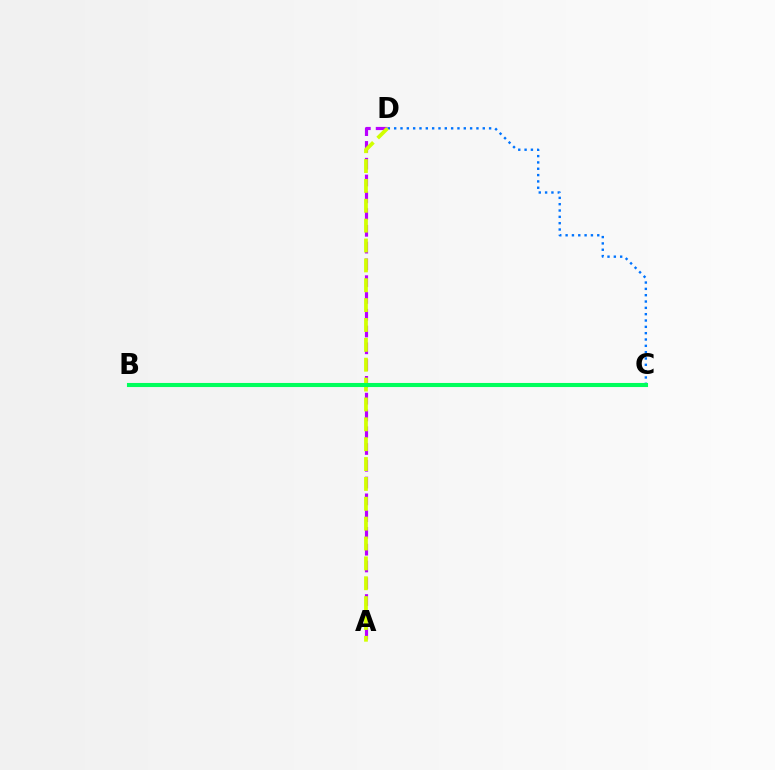{('B', 'C'): [{'color': '#ff0000', 'line_style': 'dashed', 'thickness': 1.82}, {'color': '#00ff5c', 'line_style': 'solid', 'thickness': 2.94}], ('C', 'D'): [{'color': '#0074ff', 'line_style': 'dotted', 'thickness': 1.72}], ('A', 'D'): [{'color': '#b900ff', 'line_style': 'dashed', 'thickness': 2.28}, {'color': '#d1ff00', 'line_style': 'dashed', 'thickness': 2.7}]}